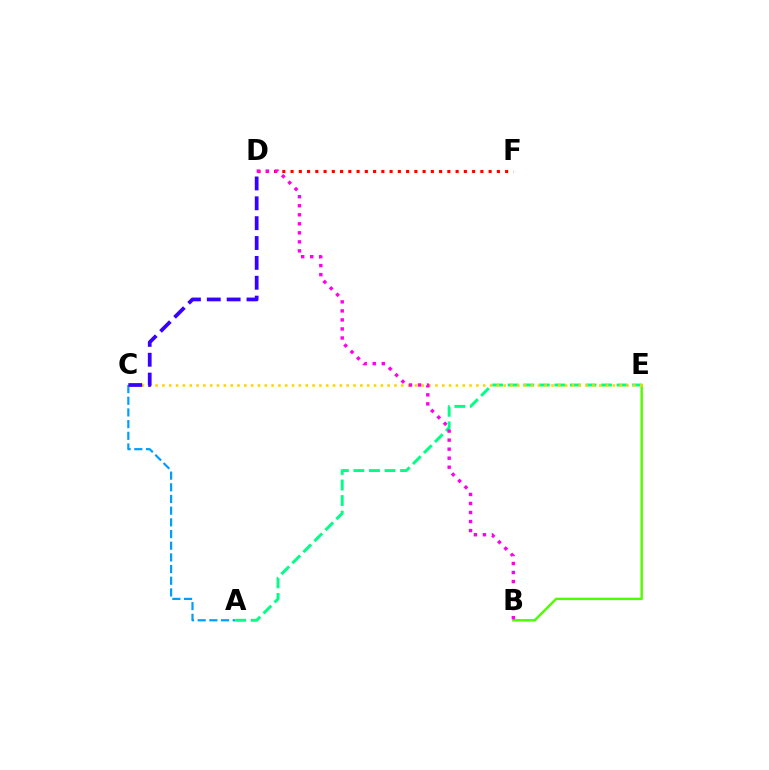{('A', 'C'): [{'color': '#009eff', 'line_style': 'dashed', 'thickness': 1.59}], ('A', 'E'): [{'color': '#00ff86', 'line_style': 'dashed', 'thickness': 2.11}], ('D', 'F'): [{'color': '#ff0000', 'line_style': 'dotted', 'thickness': 2.24}], ('B', 'E'): [{'color': '#4fff00', 'line_style': 'solid', 'thickness': 1.74}], ('C', 'E'): [{'color': '#ffd500', 'line_style': 'dotted', 'thickness': 1.85}], ('B', 'D'): [{'color': '#ff00ed', 'line_style': 'dotted', 'thickness': 2.45}], ('C', 'D'): [{'color': '#3700ff', 'line_style': 'dashed', 'thickness': 2.7}]}